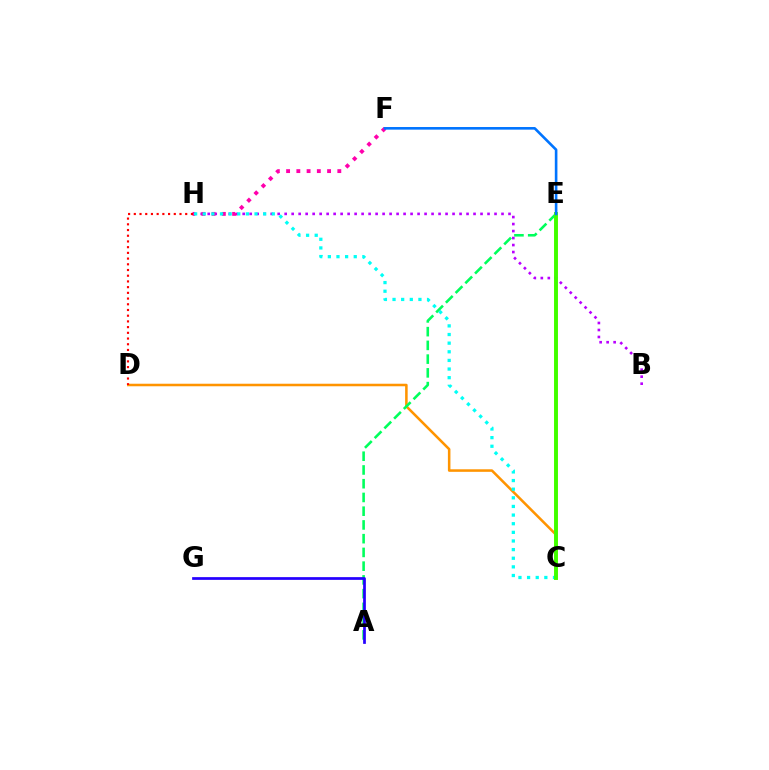{('C', 'D'): [{'color': '#ff9400', 'line_style': 'solid', 'thickness': 1.83}], ('C', 'E'): [{'color': '#d1ff00', 'line_style': 'solid', 'thickness': 2.79}, {'color': '#3dff00', 'line_style': 'solid', 'thickness': 2.74}], ('B', 'H'): [{'color': '#b900ff', 'line_style': 'dotted', 'thickness': 1.9}], ('F', 'H'): [{'color': '#ff00ac', 'line_style': 'dotted', 'thickness': 2.78}], ('A', 'E'): [{'color': '#00ff5c', 'line_style': 'dashed', 'thickness': 1.87}], ('C', 'H'): [{'color': '#00fff6', 'line_style': 'dotted', 'thickness': 2.34}], ('D', 'H'): [{'color': '#ff0000', 'line_style': 'dotted', 'thickness': 1.55}], ('A', 'G'): [{'color': '#2500ff', 'line_style': 'solid', 'thickness': 1.97}], ('E', 'F'): [{'color': '#0074ff', 'line_style': 'solid', 'thickness': 1.88}]}